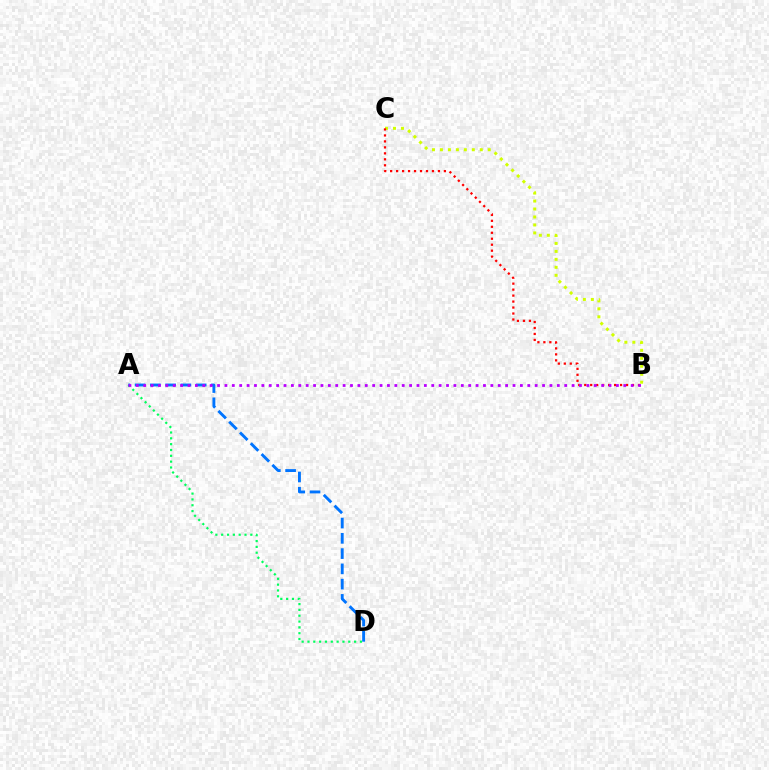{('A', 'D'): [{'color': '#00ff5c', 'line_style': 'dotted', 'thickness': 1.58}, {'color': '#0074ff', 'line_style': 'dashed', 'thickness': 2.07}], ('B', 'C'): [{'color': '#d1ff00', 'line_style': 'dotted', 'thickness': 2.17}, {'color': '#ff0000', 'line_style': 'dotted', 'thickness': 1.62}], ('A', 'B'): [{'color': '#b900ff', 'line_style': 'dotted', 'thickness': 2.01}]}